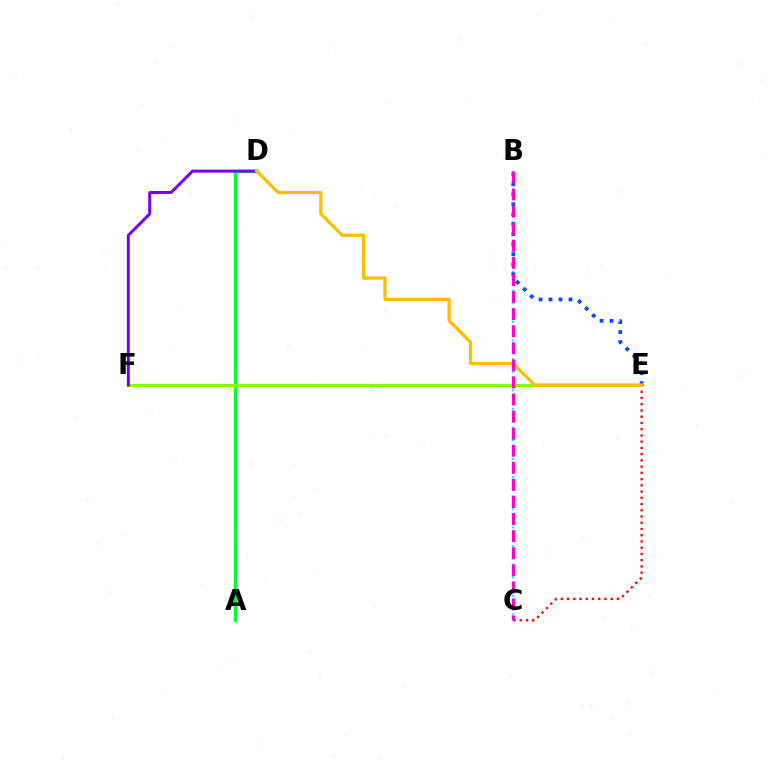{('B', 'C'): [{'color': '#00fff6', 'line_style': 'dotted', 'thickness': 1.69}, {'color': '#ff00cf', 'line_style': 'dashed', 'thickness': 2.32}], ('C', 'E'): [{'color': '#ff0000', 'line_style': 'dotted', 'thickness': 1.69}], ('A', 'D'): [{'color': '#00ff39', 'line_style': 'solid', 'thickness': 2.41}], ('E', 'F'): [{'color': '#84ff00', 'line_style': 'solid', 'thickness': 2.24}], ('D', 'F'): [{'color': '#7200ff', 'line_style': 'solid', 'thickness': 2.14}], ('B', 'E'): [{'color': '#004bff', 'line_style': 'dotted', 'thickness': 2.71}], ('D', 'E'): [{'color': '#ffbd00', 'line_style': 'solid', 'thickness': 2.34}]}